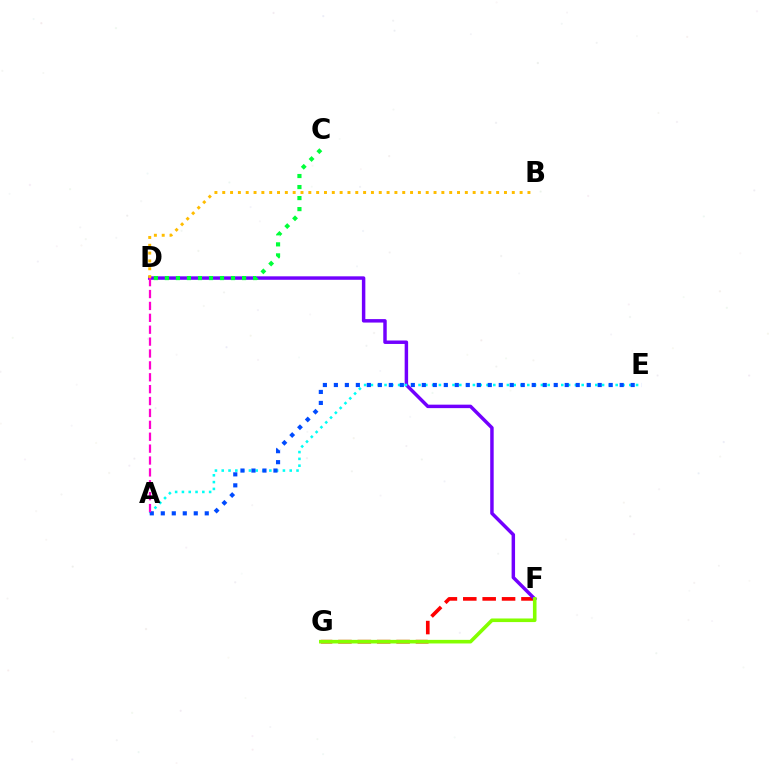{('F', 'G'): [{'color': '#ff0000', 'line_style': 'dashed', 'thickness': 2.63}, {'color': '#84ff00', 'line_style': 'solid', 'thickness': 2.59}], ('D', 'F'): [{'color': '#7200ff', 'line_style': 'solid', 'thickness': 2.49}], ('A', 'E'): [{'color': '#00fff6', 'line_style': 'dotted', 'thickness': 1.85}, {'color': '#004bff', 'line_style': 'dotted', 'thickness': 2.99}], ('C', 'D'): [{'color': '#00ff39', 'line_style': 'dotted', 'thickness': 3.0}], ('B', 'D'): [{'color': '#ffbd00', 'line_style': 'dotted', 'thickness': 2.13}], ('A', 'D'): [{'color': '#ff00cf', 'line_style': 'dashed', 'thickness': 1.62}]}